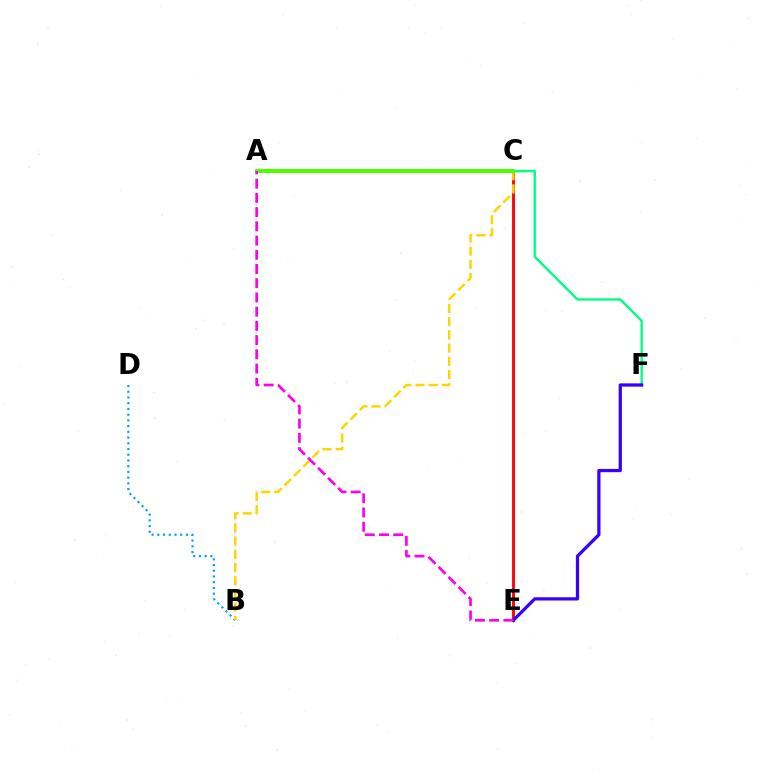{('C', 'E'): [{'color': '#ff0000', 'line_style': 'solid', 'thickness': 2.07}], ('A', 'F'): [{'color': '#00ff86', 'line_style': 'solid', 'thickness': 1.73}], ('B', 'D'): [{'color': '#009eff', 'line_style': 'dotted', 'thickness': 1.56}], ('B', 'C'): [{'color': '#ffd500', 'line_style': 'dashed', 'thickness': 1.8}], ('A', 'C'): [{'color': '#4fff00', 'line_style': 'solid', 'thickness': 2.88}], ('E', 'F'): [{'color': '#3700ff', 'line_style': 'solid', 'thickness': 2.34}], ('A', 'E'): [{'color': '#ff00ed', 'line_style': 'dashed', 'thickness': 1.93}]}